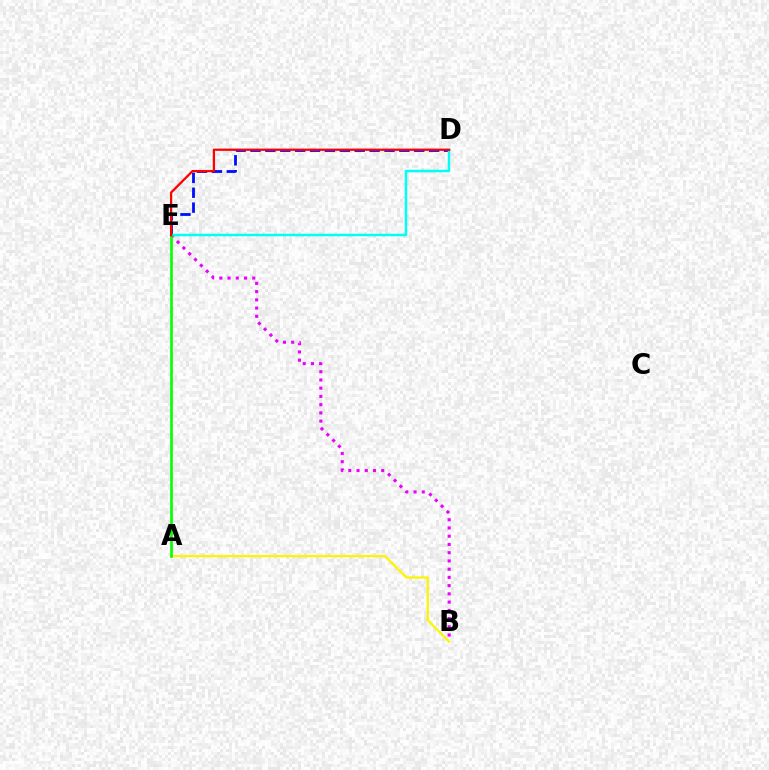{('B', 'E'): [{'color': '#ee00ff', 'line_style': 'dotted', 'thickness': 2.24}], ('A', 'B'): [{'color': '#fcf500', 'line_style': 'solid', 'thickness': 1.61}], ('D', 'E'): [{'color': '#0010ff', 'line_style': 'dashed', 'thickness': 2.02}, {'color': '#00fff6', 'line_style': 'solid', 'thickness': 1.79}, {'color': '#ff0000', 'line_style': 'solid', 'thickness': 1.63}], ('A', 'E'): [{'color': '#08ff00', 'line_style': 'solid', 'thickness': 1.93}]}